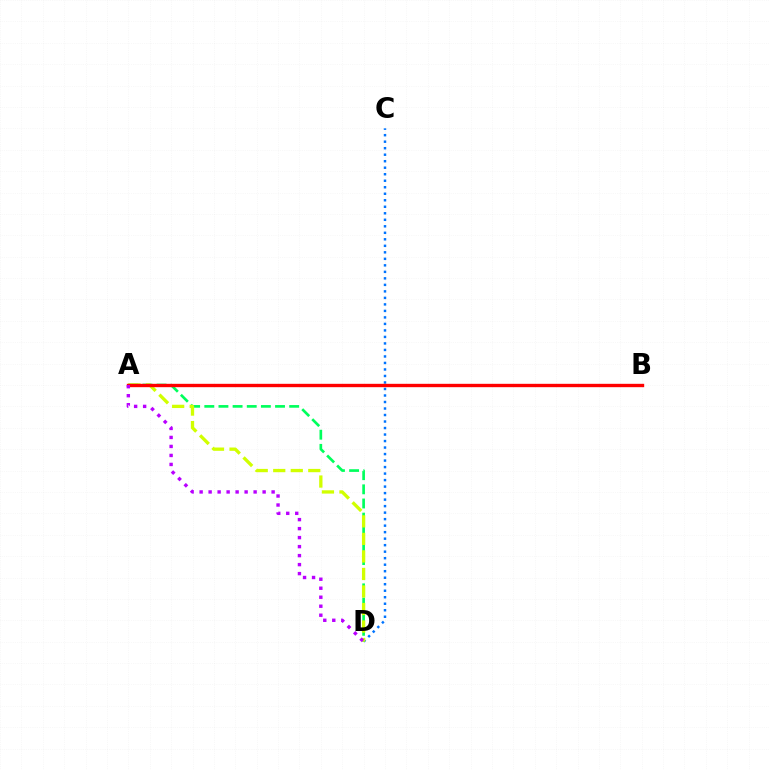{('C', 'D'): [{'color': '#0074ff', 'line_style': 'dotted', 'thickness': 1.77}], ('A', 'D'): [{'color': '#00ff5c', 'line_style': 'dashed', 'thickness': 1.92}, {'color': '#d1ff00', 'line_style': 'dashed', 'thickness': 2.38}, {'color': '#b900ff', 'line_style': 'dotted', 'thickness': 2.45}], ('A', 'B'): [{'color': '#ff0000', 'line_style': 'solid', 'thickness': 2.43}]}